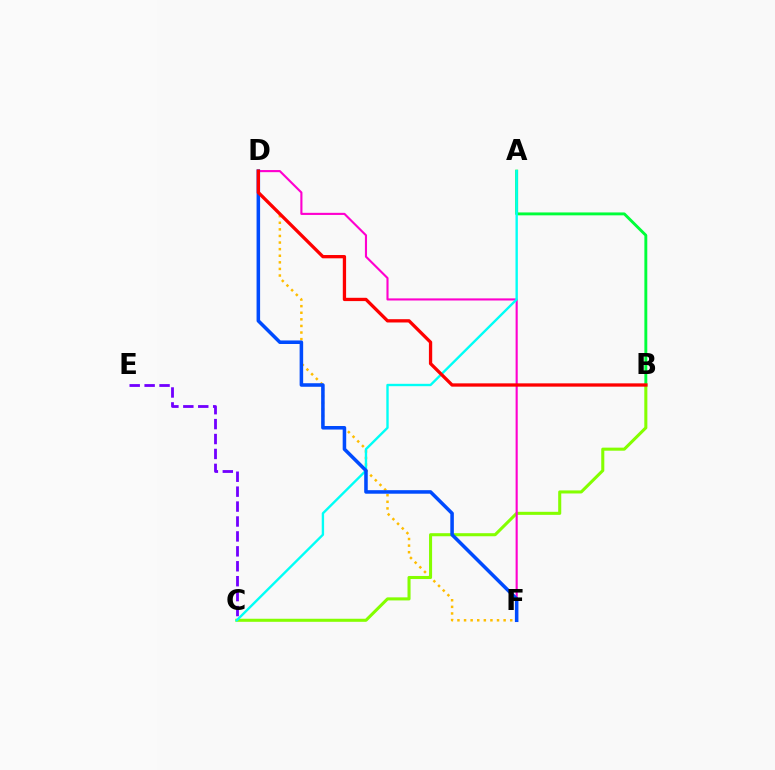{('D', 'F'): [{'color': '#ffbd00', 'line_style': 'dotted', 'thickness': 1.79}, {'color': '#ff00cf', 'line_style': 'solid', 'thickness': 1.53}, {'color': '#004bff', 'line_style': 'solid', 'thickness': 2.55}], ('A', 'B'): [{'color': '#00ff39', 'line_style': 'solid', 'thickness': 2.09}], ('B', 'C'): [{'color': '#84ff00', 'line_style': 'solid', 'thickness': 2.2}], ('A', 'C'): [{'color': '#00fff6', 'line_style': 'solid', 'thickness': 1.71}], ('C', 'E'): [{'color': '#7200ff', 'line_style': 'dashed', 'thickness': 2.03}], ('B', 'D'): [{'color': '#ff0000', 'line_style': 'solid', 'thickness': 2.37}]}